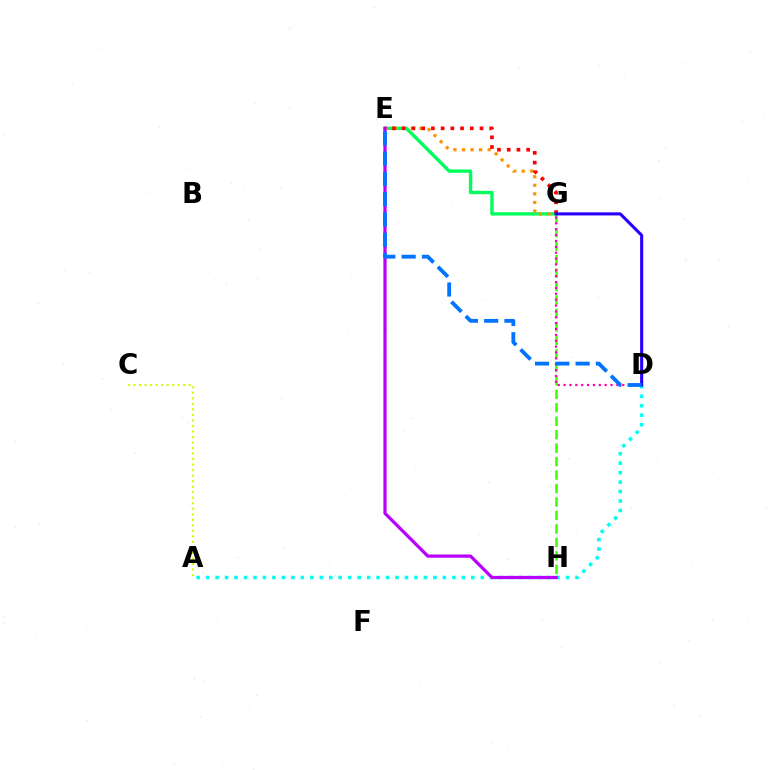{('E', 'G'): [{'color': '#00ff5c', 'line_style': 'solid', 'thickness': 2.42}, {'color': '#ff9400', 'line_style': 'dotted', 'thickness': 2.33}, {'color': '#ff0000', 'line_style': 'dotted', 'thickness': 2.64}], ('A', 'D'): [{'color': '#00fff6', 'line_style': 'dotted', 'thickness': 2.57}], ('G', 'H'): [{'color': '#3dff00', 'line_style': 'dashed', 'thickness': 1.83}], ('E', 'H'): [{'color': '#b900ff', 'line_style': 'solid', 'thickness': 2.33}], ('D', 'G'): [{'color': '#ff00ac', 'line_style': 'dotted', 'thickness': 1.59}, {'color': '#2500ff', 'line_style': 'solid', 'thickness': 2.21}], ('D', 'E'): [{'color': '#0074ff', 'line_style': 'dashed', 'thickness': 2.75}], ('A', 'C'): [{'color': '#d1ff00', 'line_style': 'dotted', 'thickness': 1.5}]}